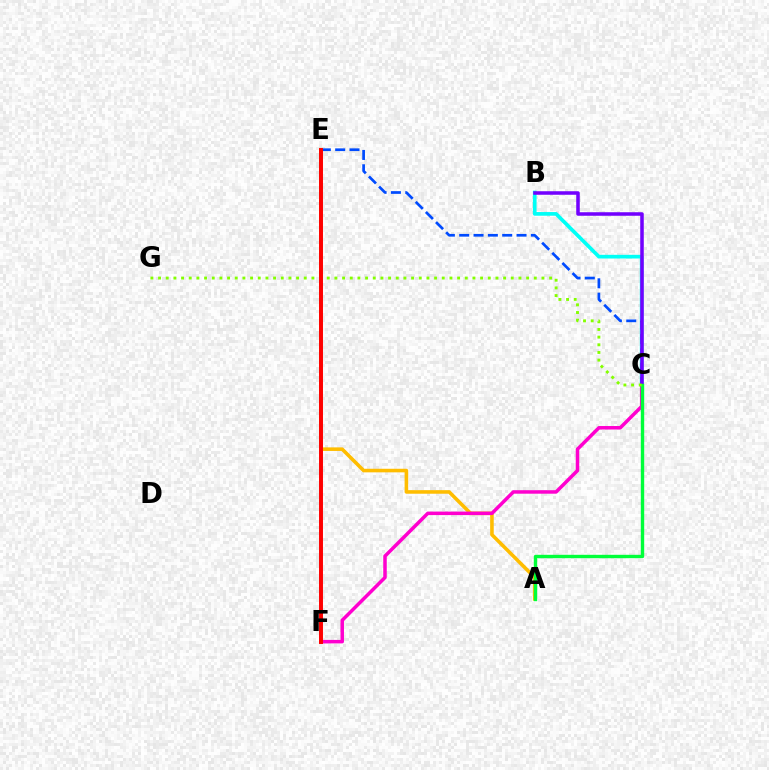{('A', 'E'): [{'color': '#ffbd00', 'line_style': 'solid', 'thickness': 2.57}], ('B', 'C'): [{'color': '#00fff6', 'line_style': 'solid', 'thickness': 2.65}, {'color': '#7200ff', 'line_style': 'solid', 'thickness': 2.54}], ('C', 'F'): [{'color': '#ff00cf', 'line_style': 'solid', 'thickness': 2.53}], ('C', 'E'): [{'color': '#004bff', 'line_style': 'dashed', 'thickness': 1.95}], ('A', 'C'): [{'color': '#00ff39', 'line_style': 'solid', 'thickness': 2.44}], ('C', 'G'): [{'color': '#84ff00', 'line_style': 'dotted', 'thickness': 2.08}], ('E', 'F'): [{'color': '#ff0000', 'line_style': 'solid', 'thickness': 2.84}]}